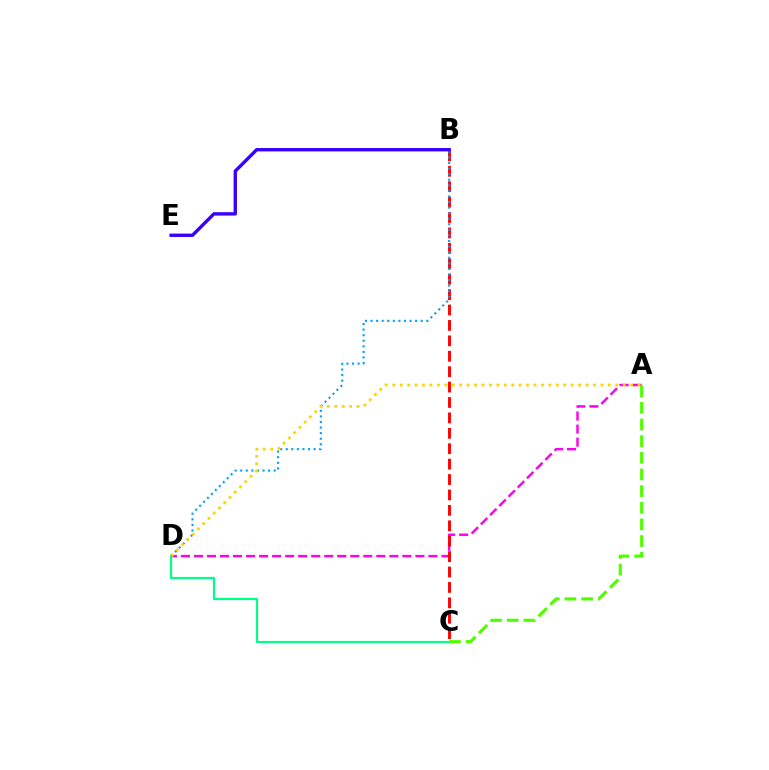{('A', 'D'): [{'color': '#ff00ed', 'line_style': 'dashed', 'thickness': 1.77}, {'color': '#ffd500', 'line_style': 'dotted', 'thickness': 2.02}], ('B', 'C'): [{'color': '#ff0000', 'line_style': 'dashed', 'thickness': 2.09}], ('B', 'D'): [{'color': '#009eff', 'line_style': 'dotted', 'thickness': 1.51}], ('C', 'D'): [{'color': '#00ff86', 'line_style': 'solid', 'thickness': 1.57}], ('A', 'C'): [{'color': '#4fff00', 'line_style': 'dashed', 'thickness': 2.26}], ('B', 'E'): [{'color': '#3700ff', 'line_style': 'solid', 'thickness': 2.43}]}